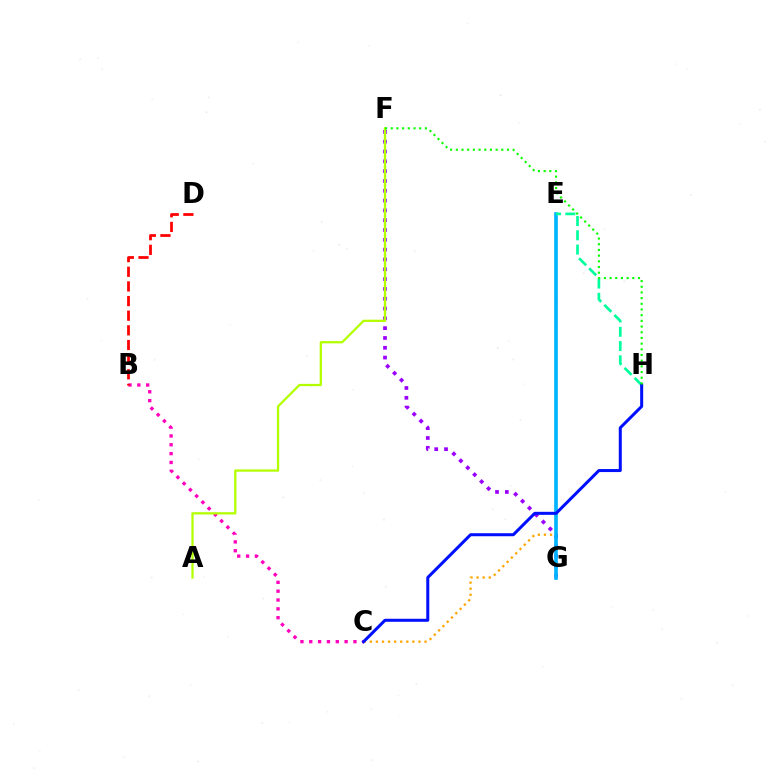{('B', 'C'): [{'color': '#ff00bd', 'line_style': 'dotted', 'thickness': 2.4}], ('C', 'E'): [{'color': '#ffa500', 'line_style': 'dotted', 'thickness': 1.65}], ('F', 'G'): [{'color': '#9b00ff', 'line_style': 'dotted', 'thickness': 2.67}], ('B', 'D'): [{'color': '#ff0000', 'line_style': 'dashed', 'thickness': 1.99}], ('E', 'G'): [{'color': '#00b5ff', 'line_style': 'solid', 'thickness': 2.64}], ('E', 'H'): [{'color': '#00ff9d', 'line_style': 'dashed', 'thickness': 1.94}], ('A', 'F'): [{'color': '#b3ff00', 'line_style': 'solid', 'thickness': 1.64}], ('C', 'H'): [{'color': '#0010ff', 'line_style': 'solid', 'thickness': 2.18}], ('F', 'H'): [{'color': '#08ff00', 'line_style': 'dotted', 'thickness': 1.54}]}